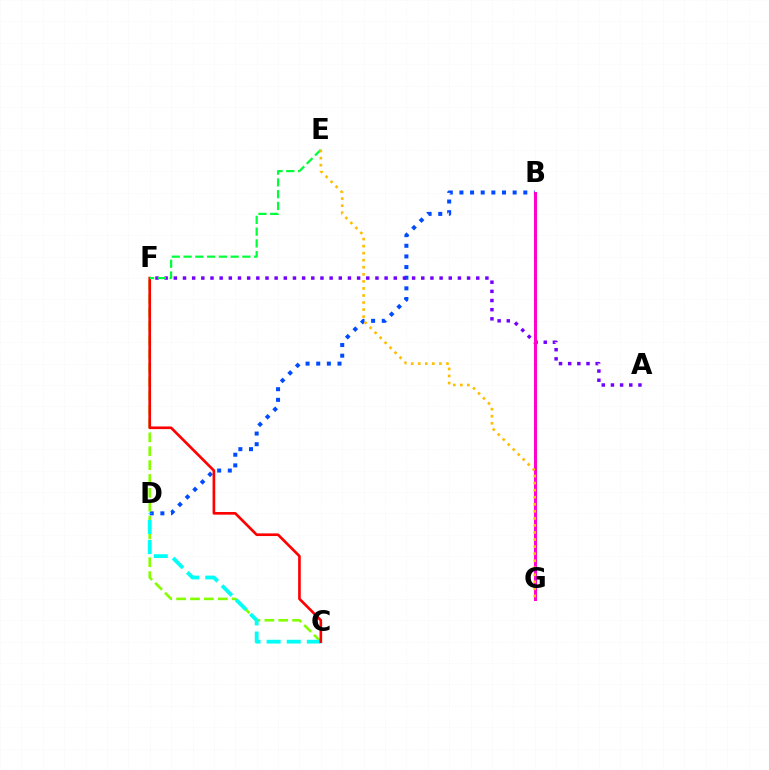{('B', 'D'): [{'color': '#004bff', 'line_style': 'dotted', 'thickness': 2.89}], ('C', 'F'): [{'color': '#84ff00', 'line_style': 'dashed', 'thickness': 1.88}, {'color': '#ff0000', 'line_style': 'solid', 'thickness': 1.91}], ('C', 'D'): [{'color': '#00fff6', 'line_style': 'dashed', 'thickness': 2.73}], ('A', 'F'): [{'color': '#7200ff', 'line_style': 'dotted', 'thickness': 2.49}], ('E', 'F'): [{'color': '#00ff39', 'line_style': 'dashed', 'thickness': 1.6}], ('B', 'G'): [{'color': '#ff00cf', 'line_style': 'solid', 'thickness': 2.18}], ('E', 'G'): [{'color': '#ffbd00', 'line_style': 'dotted', 'thickness': 1.92}]}